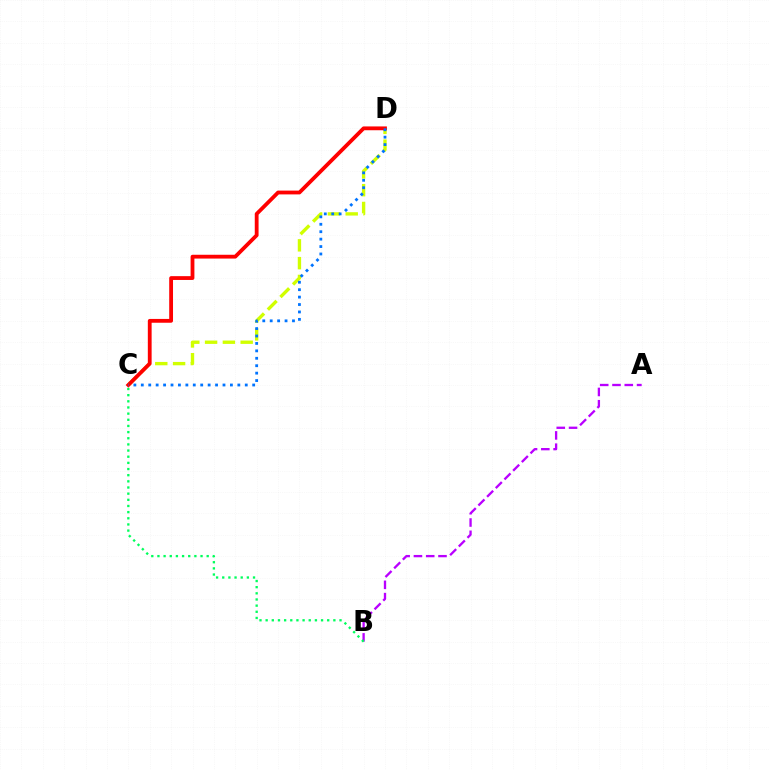{('C', 'D'): [{'color': '#d1ff00', 'line_style': 'dashed', 'thickness': 2.42}, {'color': '#ff0000', 'line_style': 'solid', 'thickness': 2.74}, {'color': '#0074ff', 'line_style': 'dotted', 'thickness': 2.02}], ('A', 'B'): [{'color': '#b900ff', 'line_style': 'dashed', 'thickness': 1.67}], ('B', 'C'): [{'color': '#00ff5c', 'line_style': 'dotted', 'thickness': 1.67}]}